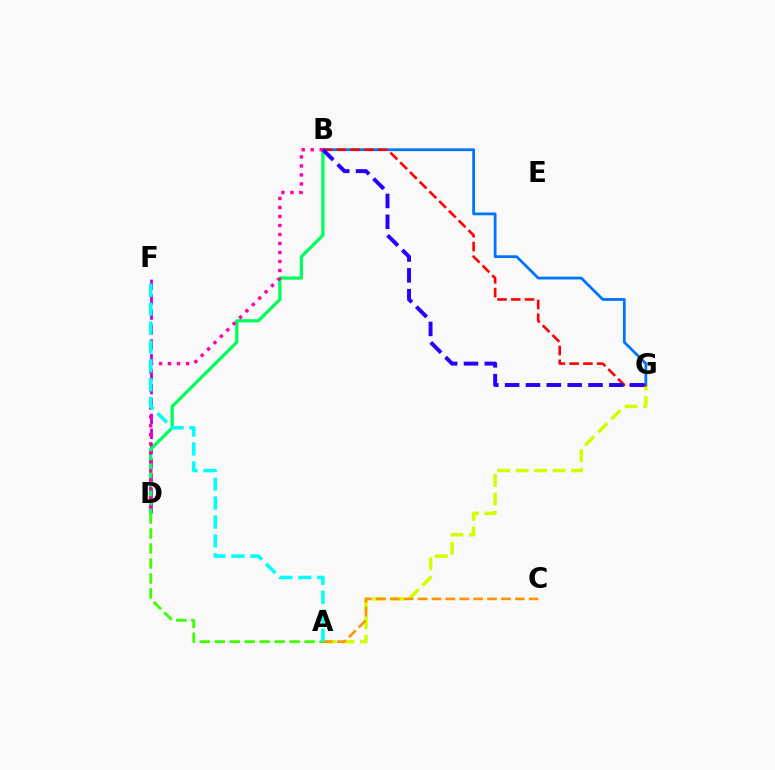{('D', 'F'): [{'color': '#b900ff', 'line_style': 'dashed', 'thickness': 2.02}], ('A', 'G'): [{'color': '#d1ff00', 'line_style': 'dashed', 'thickness': 2.51}], ('B', 'G'): [{'color': '#0074ff', 'line_style': 'solid', 'thickness': 1.99}, {'color': '#ff0000', 'line_style': 'dashed', 'thickness': 1.87}, {'color': '#2500ff', 'line_style': 'dashed', 'thickness': 2.83}], ('B', 'D'): [{'color': '#00ff5c', 'line_style': 'solid', 'thickness': 2.34}, {'color': '#ff00ac', 'line_style': 'dotted', 'thickness': 2.45}], ('A', 'C'): [{'color': '#ff9400', 'line_style': 'dashed', 'thickness': 1.89}], ('A', 'D'): [{'color': '#3dff00', 'line_style': 'dashed', 'thickness': 2.03}], ('A', 'F'): [{'color': '#00fff6', 'line_style': 'dashed', 'thickness': 2.57}]}